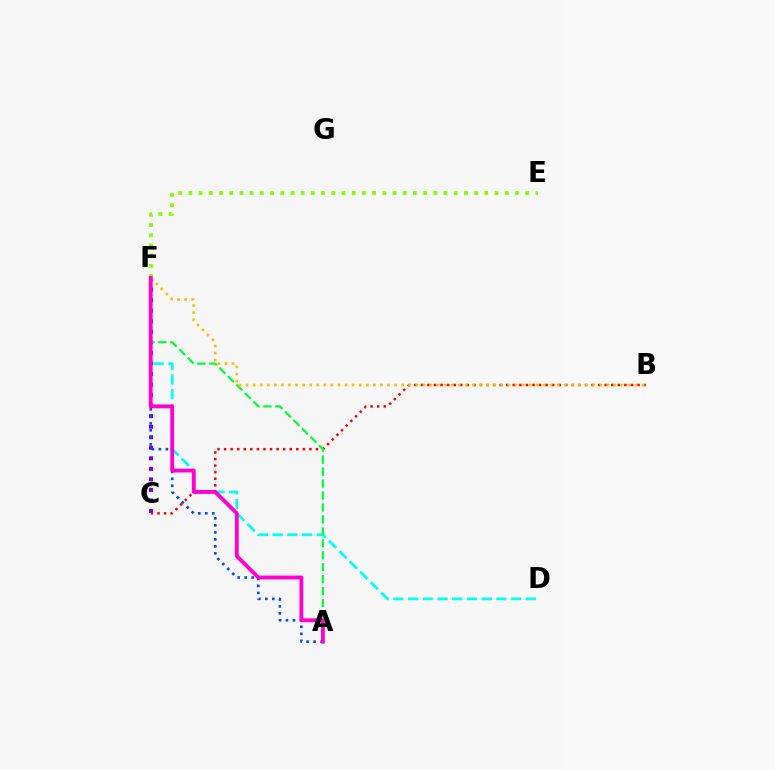{('C', 'F'): [{'color': '#7200ff', 'line_style': 'dotted', 'thickness': 2.86}], ('B', 'C'): [{'color': '#ff0000', 'line_style': 'dotted', 'thickness': 1.78}], ('E', 'F'): [{'color': '#84ff00', 'line_style': 'dotted', 'thickness': 2.77}], ('A', 'F'): [{'color': '#004bff', 'line_style': 'dotted', 'thickness': 1.9}, {'color': '#00ff39', 'line_style': 'dashed', 'thickness': 1.62}, {'color': '#ff00cf', 'line_style': 'solid', 'thickness': 2.77}], ('D', 'F'): [{'color': '#00fff6', 'line_style': 'dashed', 'thickness': 2.0}], ('B', 'F'): [{'color': '#ffbd00', 'line_style': 'dotted', 'thickness': 1.92}]}